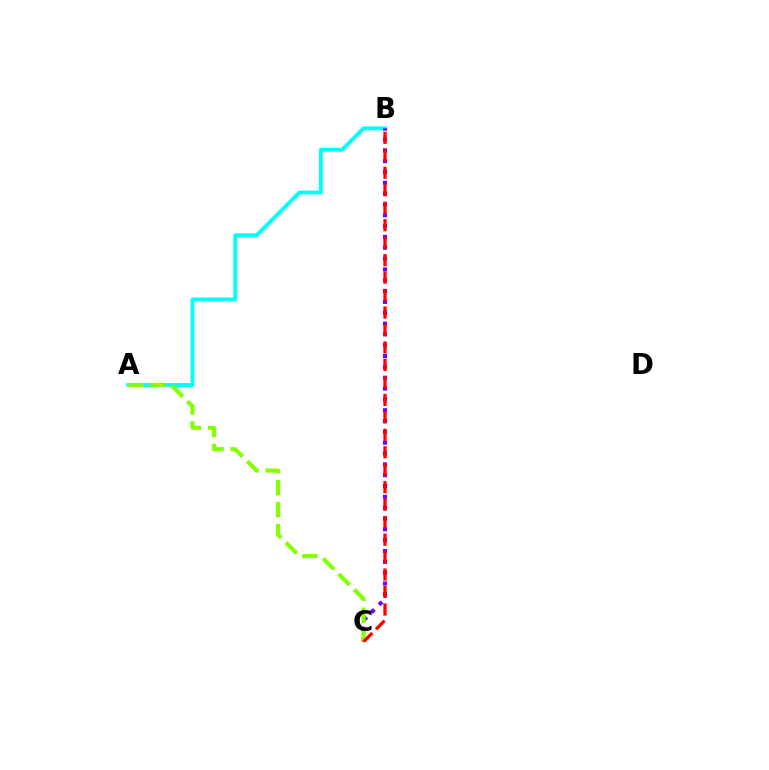{('A', 'B'): [{'color': '#00fff6', 'line_style': 'solid', 'thickness': 2.78}], ('B', 'C'): [{'color': '#7200ff', 'line_style': 'dotted', 'thickness': 2.94}, {'color': '#ff0000', 'line_style': 'dashed', 'thickness': 2.37}], ('A', 'C'): [{'color': '#84ff00', 'line_style': 'dashed', 'thickness': 2.98}]}